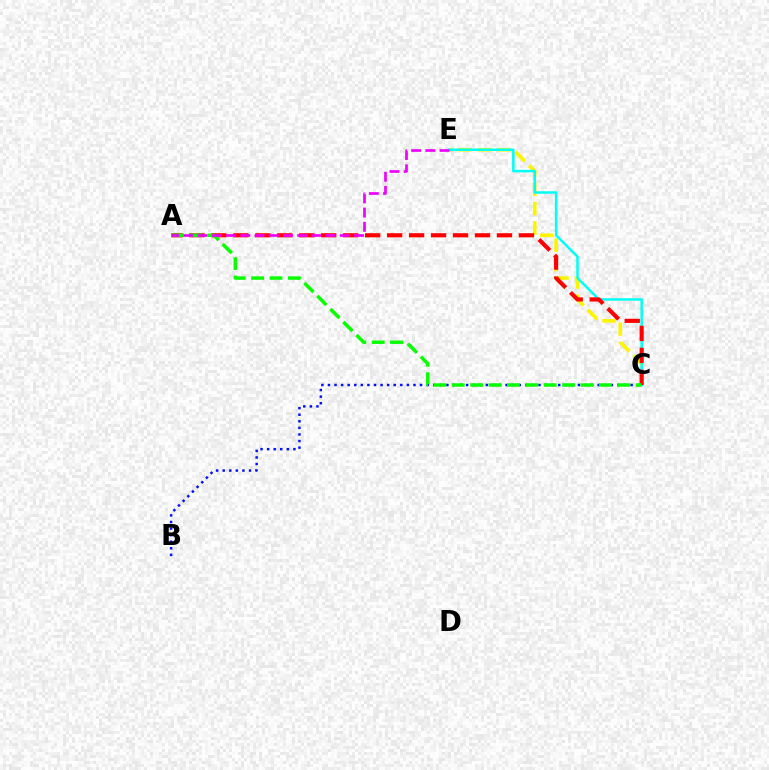{('C', 'E'): [{'color': '#fcf500', 'line_style': 'dashed', 'thickness': 2.63}, {'color': '#00fff6', 'line_style': 'solid', 'thickness': 1.8}], ('A', 'C'): [{'color': '#ff0000', 'line_style': 'dashed', 'thickness': 2.98}, {'color': '#08ff00', 'line_style': 'dashed', 'thickness': 2.5}], ('B', 'C'): [{'color': '#0010ff', 'line_style': 'dotted', 'thickness': 1.79}], ('A', 'E'): [{'color': '#ee00ff', 'line_style': 'dashed', 'thickness': 1.93}]}